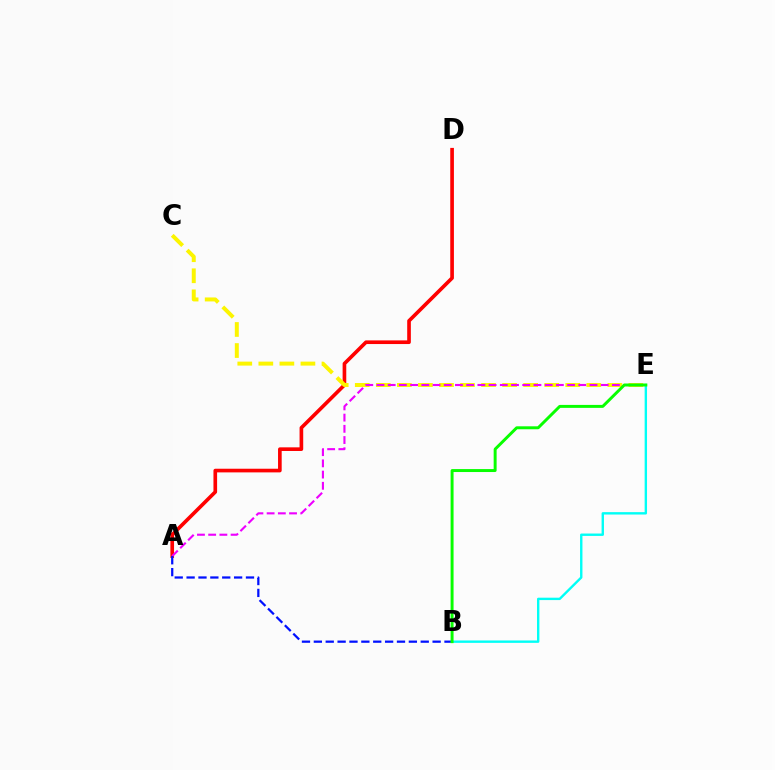{('A', 'D'): [{'color': '#ff0000', 'line_style': 'solid', 'thickness': 2.63}], ('C', 'E'): [{'color': '#fcf500', 'line_style': 'dashed', 'thickness': 2.86}], ('A', 'E'): [{'color': '#ee00ff', 'line_style': 'dashed', 'thickness': 1.52}], ('A', 'B'): [{'color': '#0010ff', 'line_style': 'dashed', 'thickness': 1.61}], ('B', 'E'): [{'color': '#00fff6', 'line_style': 'solid', 'thickness': 1.72}, {'color': '#08ff00', 'line_style': 'solid', 'thickness': 2.13}]}